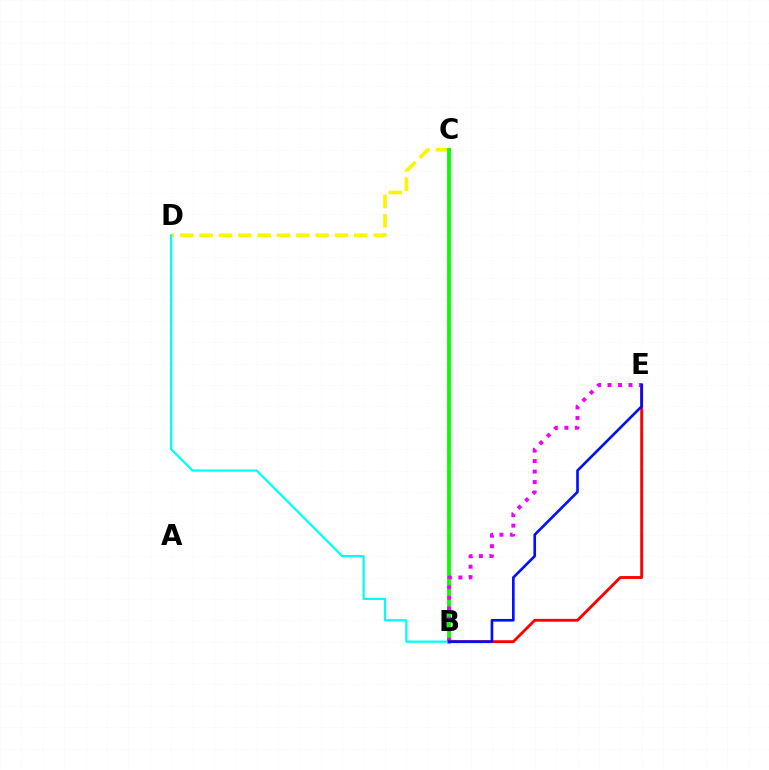{('B', 'E'): [{'color': '#ff0000', 'line_style': 'solid', 'thickness': 2.06}, {'color': '#ee00ff', 'line_style': 'dotted', 'thickness': 2.85}, {'color': '#0010ff', 'line_style': 'solid', 'thickness': 1.9}], ('C', 'D'): [{'color': '#fcf500', 'line_style': 'dashed', 'thickness': 2.63}], ('B', 'C'): [{'color': '#08ff00', 'line_style': 'solid', 'thickness': 2.76}], ('B', 'D'): [{'color': '#00fff6', 'line_style': 'solid', 'thickness': 1.61}]}